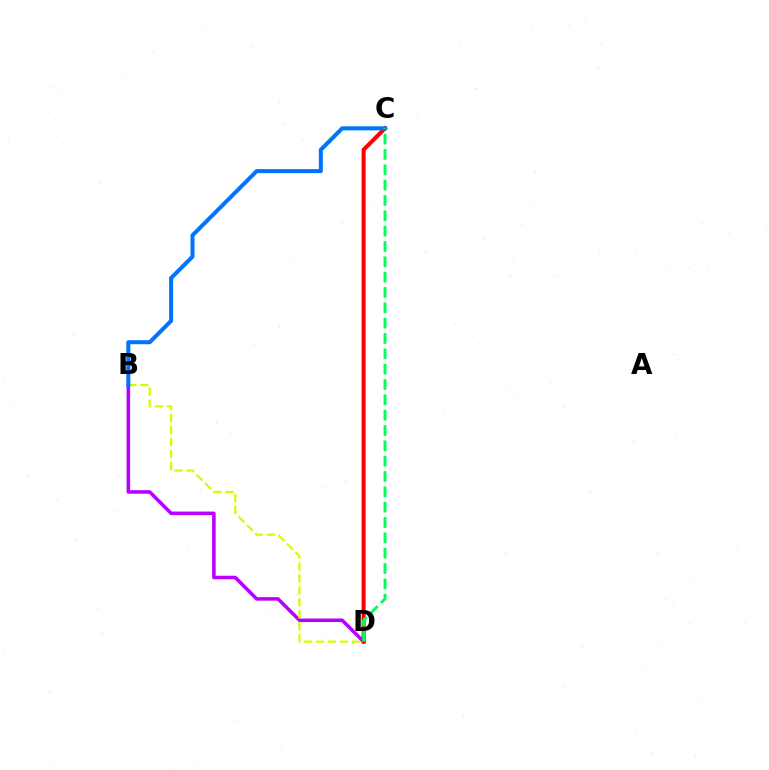{('B', 'D'): [{'color': '#b900ff', 'line_style': 'solid', 'thickness': 2.54}, {'color': '#d1ff00', 'line_style': 'dashed', 'thickness': 1.62}], ('C', 'D'): [{'color': '#ff0000', 'line_style': 'solid', 'thickness': 2.91}, {'color': '#00ff5c', 'line_style': 'dashed', 'thickness': 2.08}], ('B', 'C'): [{'color': '#0074ff', 'line_style': 'solid', 'thickness': 2.91}]}